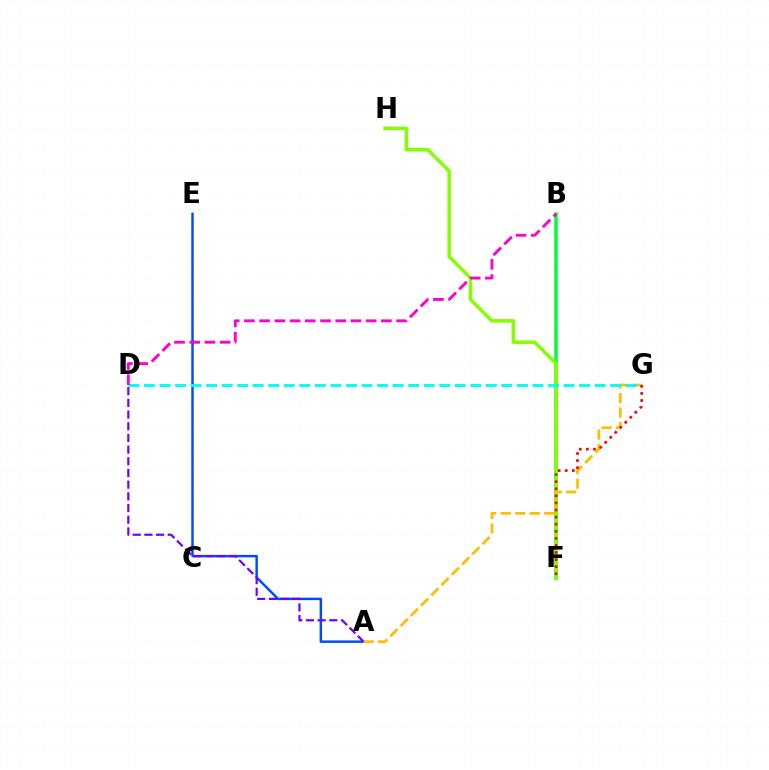{('A', 'E'): [{'color': '#004bff', 'line_style': 'solid', 'thickness': 1.77}], ('B', 'F'): [{'color': '#00ff39', 'line_style': 'solid', 'thickness': 2.54}], ('A', 'D'): [{'color': '#7200ff', 'line_style': 'dashed', 'thickness': 1.59}], ('F', 'H'): [{'color': '#84ff00', 'line_style': 'solid', 'thickness': 2.51}], ('A', 'G'): [{'color': '#ffbd00', 'line_style': 'dashed', 'thickness': 1.97}], ('D', 'G'): [{'color': '#00fff6', 'line_style': 'dashed', 'thickness': 2.11}], ('B', 'D'): [{'color': '#ff00cf', 'line_style': 'dashed', 'thickness': 2.07}], ('F', 'G'): [{'color': '#ff0000', 'line_style': 'dotted', 'thickness': 1.92}]}